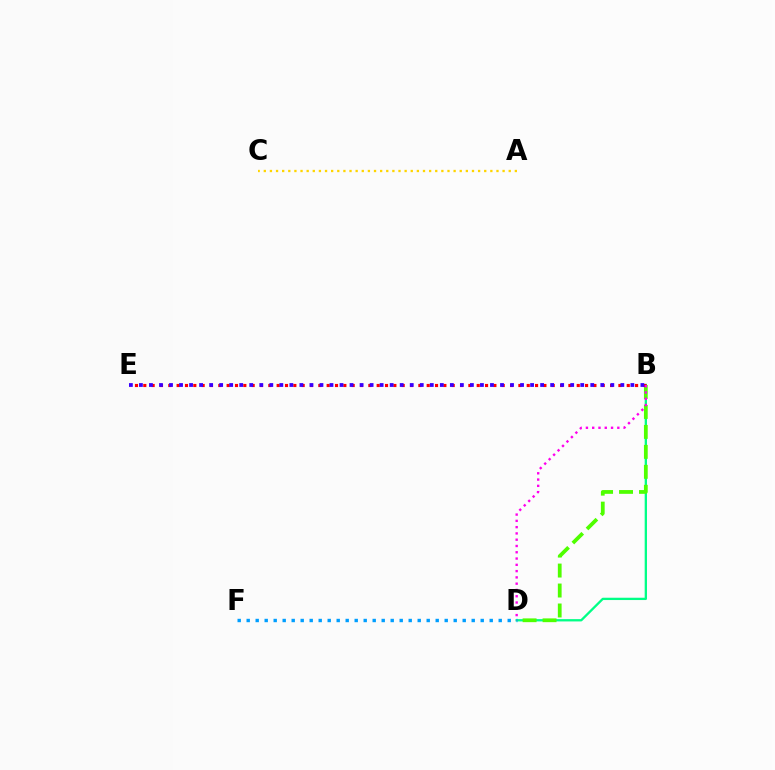{('B', 'D'): [{'color': '#00ff86', 'line_style': 'solid', 'thickness': 1.66}, {'color': '#4fff00', 'line_style': 'dashed', 'thickness': 2.71}, {'color': '#ff00ed', 'line_style': 'dotted', 'thickness': 1.71}], ('D', 'F'): [{'color': '#009eff', 'line_style': 'dotted', 'thickness': 2.45}], ('B', 'E'): [{'color': '#ff0000', 'line_style': 'dotted', 'thickness': 2.26}, {'color': '#3700ff', 'line_style': 'dotted', 'thickness': 2.73}], ('A', 'C'): [{'color': '#ffd500', 'line_style': 'dotted', 'thickness': 1.66}]}